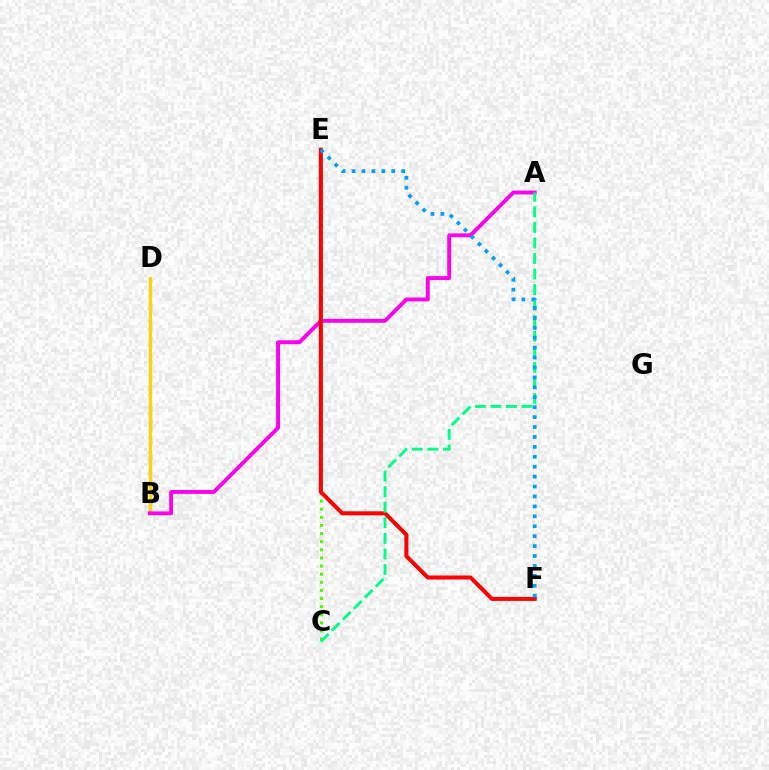{('C', 'E'): [{'color': '#4fff00', 'line_style': 'dotted', 'thickness': 2.21}], ('B', 'D'): [{'color': '#3700ff', 'line_style': 'dashed', 'thickness': 2.26}, {'color': '#ffd500', 'line_style': 'solid', 'thickness': 2.29}], ('A', 'B'): [{'color': '#ff00ed', 'line_style': 'solid', 'thickness': 2.8}], ('E', 'F'): [{'color': '#ff0000', 'line_style': 'solid', 'thickness': 2.9}, {'color': '#009eff', 'line_style': 'dotted', 'thickness': 2.7}], ('A', 'C'): [{'color': '#00ff86', 'line_style': 'dashed', 'thickness': 2.11}]}